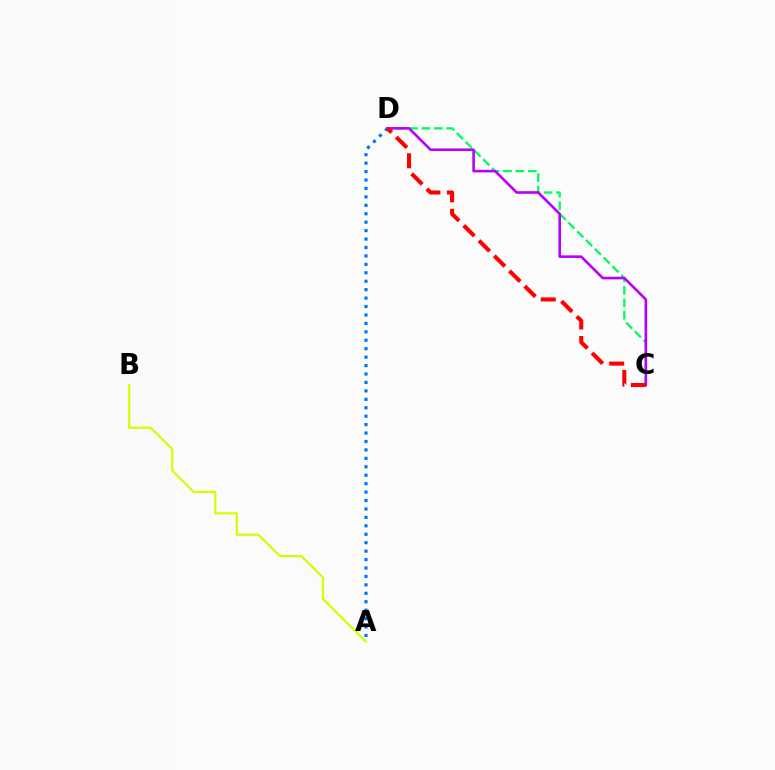{('A', 'B'): [{'color': '#d1ff00', 'line_style': 'solid', 'thickness': 1.57}], ('C', 'D'): [{'color': '#00ff5c', 'line_style': 'dashed', 'thickness': 1.68}, {'color': '#b900ff', 'line_style': 'solid', 'thickness': 1.89}, {'color': '#ff0000', 'line_style': 'dashed', 'thickness': 2.92}], ('A', 'D'): [{'color': '#0074ff', 'line_style': 'dotted', 'thickness': 2.29}]}